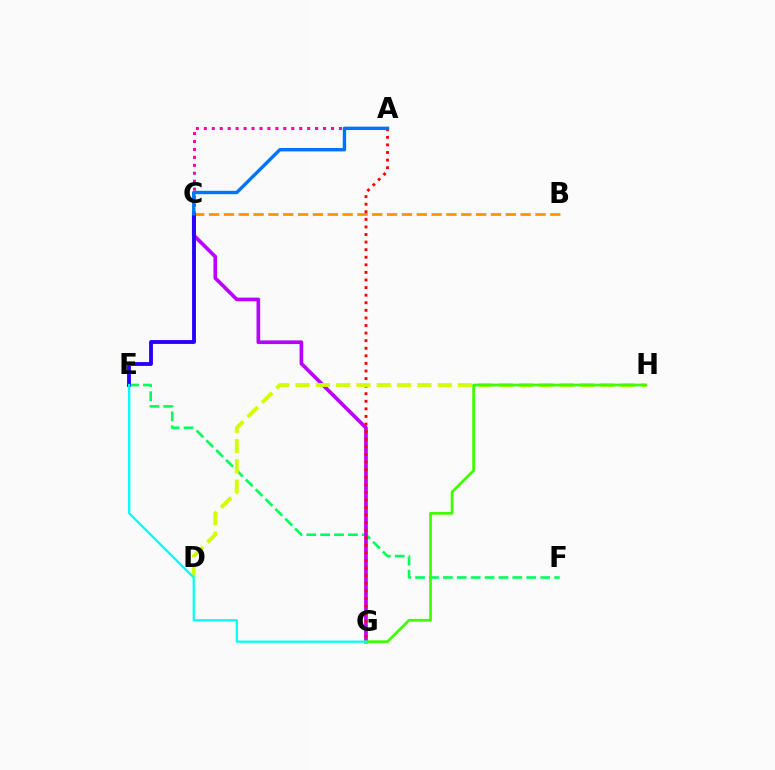{('E', 'F'): [{'color': '#00ff5c', 'line_style': 'dashed', 'thickness': 1.89}], ('C', 'G'): [{'color': '#b900ff', 'line_style': 'solid', 'thickness': 2.64}], ('B', 'C'): [{'color': '#ff9400', 'line_style': 'dashed', 'thickness': 2.02}], ('C', 'E'): [{'color': '#2500ff', 'line_style': 'solid', 'thickness': 2.77}], ('A', 'C'): [{'color': '#ff00ac', 'line_style': 'dotted', 'thickness': 2.16}, {'color': '#0074ff', 'line_style': 'solid', 'thickness': 2.44}], ('A', 'G'): [{'color': '#ff0000', 'line_style': 'dotted', 'thickness': 2.06}], ('D', 'H'): [{'color': '#d1ff00', 'line_style': 'dashed', 'thickness': 2.76}], ('G', 'H'): [{'color': '#3dff00', 'line_style': 'solid', 'thickness': 1.95}], ('E', 'G'): [{'color': '#00fff6', 'line_style': 'solid', 'thickness': 1.63}]}